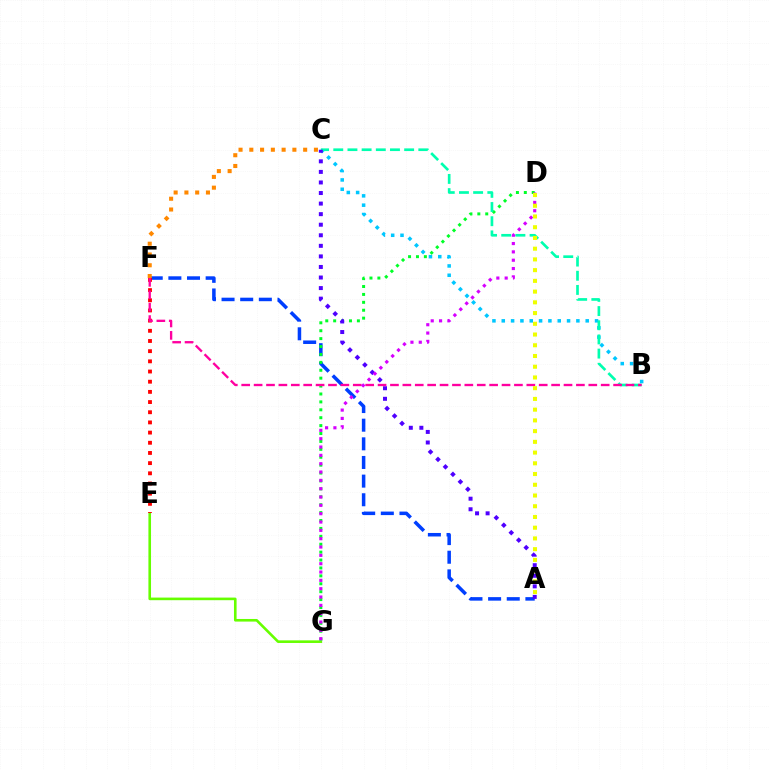{('E', 'G'): [{'color': '#66ff00', 'line_style': 'solid', 'thickness': 1.88}], ('A', 'F'): [{'color': '#003fff', 'line_style': 'dashed', 'thickness': 2.53}], ('E', 'F'): [{'color': '#ff0000', 'line_style': 'dotted', 'thickness': 2.77}], ('B', 'C'): [{'color': '#00c7ff', 'line_style': 'dotted', 'thickness': 2.53}, {'color': '#00ffaf', 'line_style': 'dashed', 'thickness': 1.93}], ('D', 'G'): [{'color': '#00ff27', 'line_style': 'dotted', 'thickness': 2.15}, {'color': '#d600ff', 'line_style': 'dotted', 'thickness': 2.26}], ('A', 'C'): [{'color': '#4f00ff', 'line_style': 'dotted', 'thickness': 2.87}], ('B', 'F'): [{'color': '#ff00a0', 'line_style': 'dashed', 'thickness': 1.68}], ('A', 'D'): [{'color': '#eeff00', 'line_style': 'dotted', 'thickness': 2.92}], ('C', 'F'): [{'color': '#ff8800', 'line_style': 'dotted', 'thickness': 2.93}]}